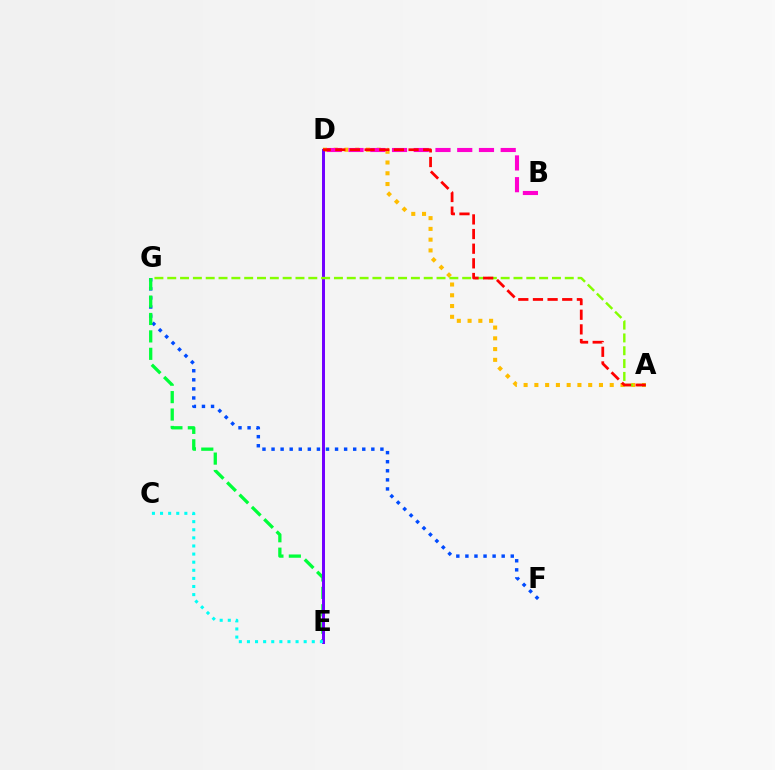{('A', 'D'): [{'color': '#ffbd00', 'line_style': 'dotted', 'thickness': 2.92}, {'color': '#ff0000', 'line_style': 'dashed', 'thickness': 1.99}], ('F', 'G'): [{'color': '#004bff', 'line_style': 'dotted', 'thickness': 2.46}], ('B', 'D'): [{'color': '#ff00cf', 'line_style': 'dashed', 'thickness': 2.95}], ('E', 'G'): [{'color': '#00ff39', 'line_style': 'dashed', 'thickness': 2.37}], ('D', 'E'): [{'color': '#7200ff', 'line_style': 'solid', 'thickness': 2.14}], ('A', 'G'): [{'color': '#84ff00', 'line_style': 'dashed', 'thickness': 1.74}], ('C', 'E'): [{'color': '#00fff6', 'line_style': 'dotted', 'thickness': 2.2}]}